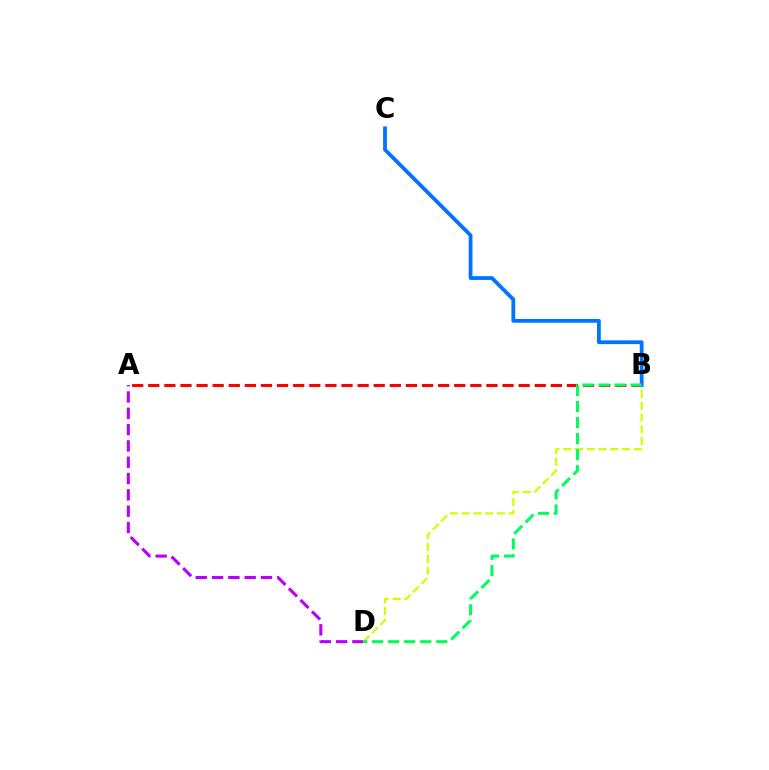{('A', 'B'): [{'color': '#ff0000', 'line_style': 'dashed', 'thickness': 2.19}], ('A', 'D'): [{'color': '#b900ff', 'line_style': 'dashed', 'thickness': 2.22}], ('B', 'D'): [{'color': '#d1ff00', 'line_style': 'dashed', 'thickness': 1.6}, {'color': '#00ff5c', 'line_style': 'dashed', 'thickness': 2.18}], ('B', 'C'): [{'color': '#0074ff', 'line_style': 'solid', 'thickness': 2.73}]}